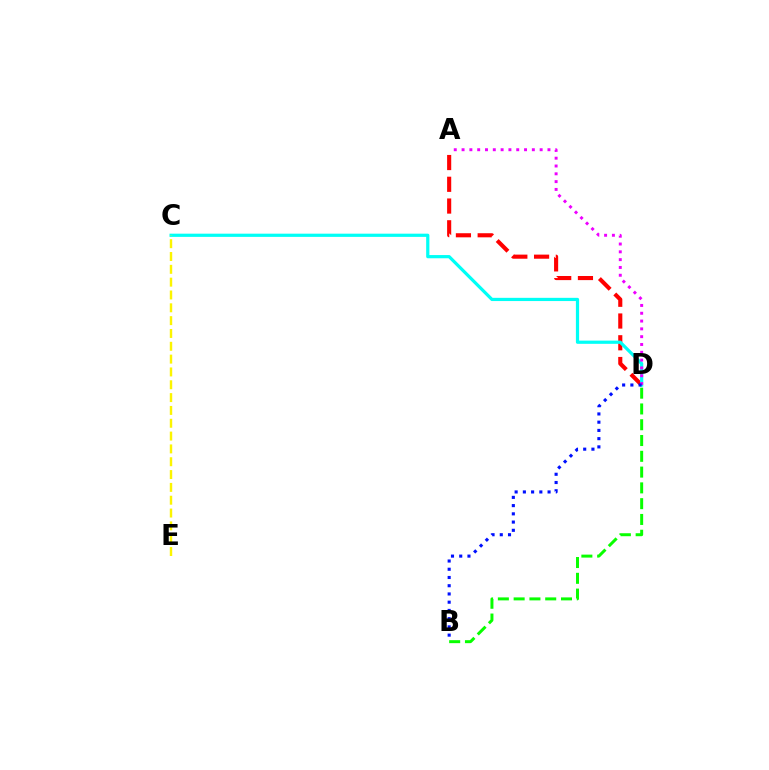{('A', 'D'): [{'color': '#ff0000', 'line_style': 'dashed', 'thickness': 2.95}, {'color': '#ee00ff', 'line_style': 'dotted', 'thickness': 2.12}], ('C', 'D'): [{'color': '#00fff6', 'line_style': 'solid', 'thickness': 2.31}], ('B', 'D'): [{'color': '#0010ff', 'line_style': 'dotted', 'thickness': 2.24}, {'color': '#08ff00', 'line_style': 'dashed', 'thickness': 2.14}], ('C', 'E'): [{'color': '#fcf500', 'line_style': 'dashed', 'thickness': 1.74}]}